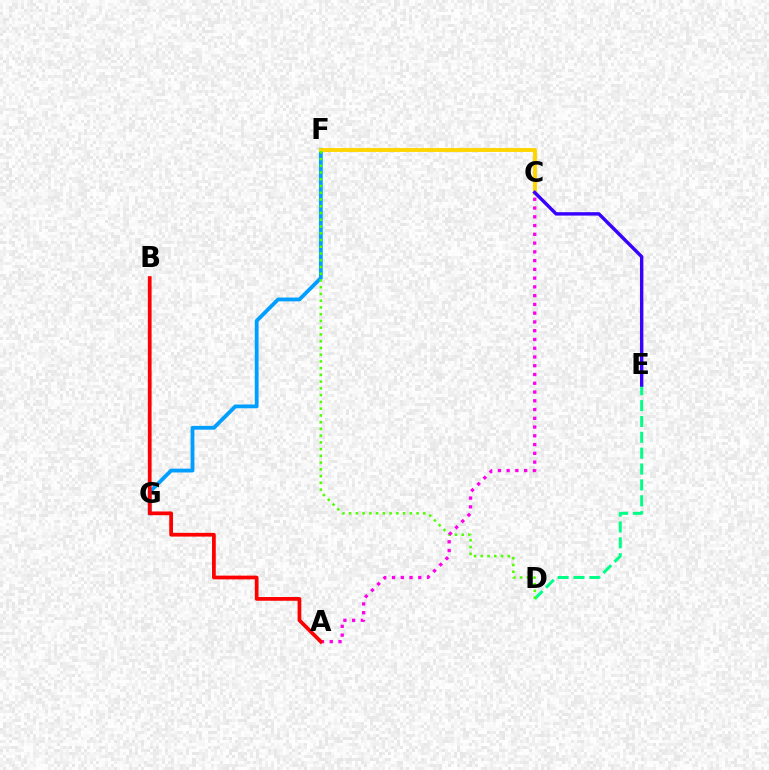{('F', 'G'): [{'color': '#009eff', 'line_style': 'solid', 'thickness': 2.74}], ('C', 'F'): [{'color': '#ffd500', 'line_style': 'solid', 'thickness': 2.8}], ('D', 'E'): [{'color': '#00ff86', 'line_style': 'dashed', 'thickness': 2.15}], ('D', 'F'): [{'color': '#4fff00', 'line_style': 'dotted', 'thickness': 1.83}], ('A', 'C'): [{'color': '#ff00ed', 'line_style': 'dotted', 'thickness': 2.38}], ('A', 'B'): [{'color': '#ff0000', 'line_style': 'solid', 'thickness': 2.69}], ('C', 'E'): [{'color': '#3700ff', 'line_style': 'solid', 'thickness': 2.45}]}